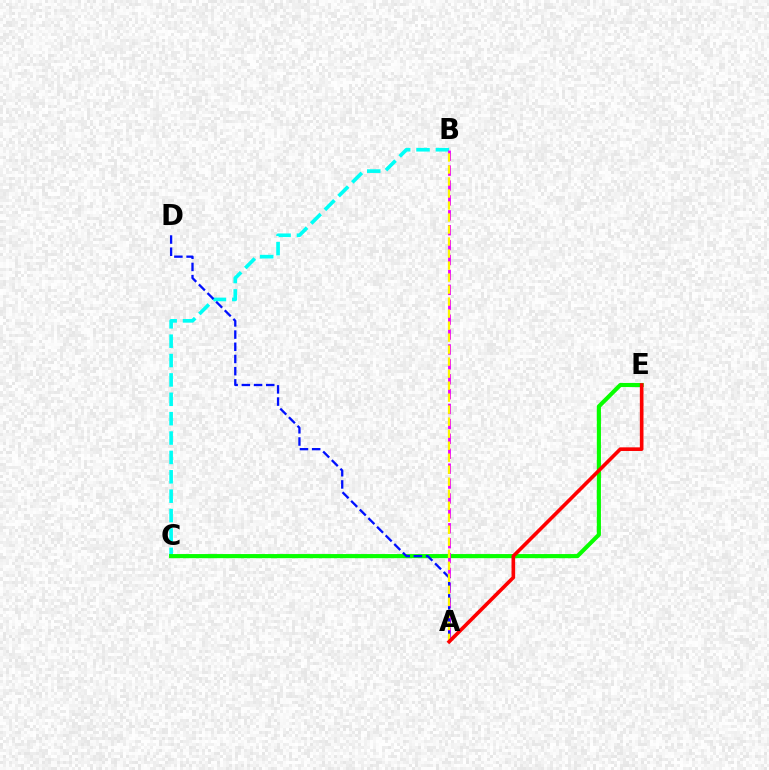{('B', 'C'): [{'color': '#00fff6', 'line_style': 'dashed', 'thickness': 2.63}], ('C', 'E'): [{'color': '#08ff00', 'line_style': 'solid', 'thickness': 2.96}], ('A', 'B'): [{'color': '#ee00ff', 'line_style': 'dashed', 'thickness': 2.02}, {'color': '#fcf500', 'line_style': 'dashed', 'thickness': 1.63}], ('A', 'D'): [{'color': '#0010ff', 'line_style': 'dashed', 'thickness': 1.66}], ('A', 'E'): [{'color': '#ff0000', 'line_style': 'solid', 'thickness': 2.62}]}